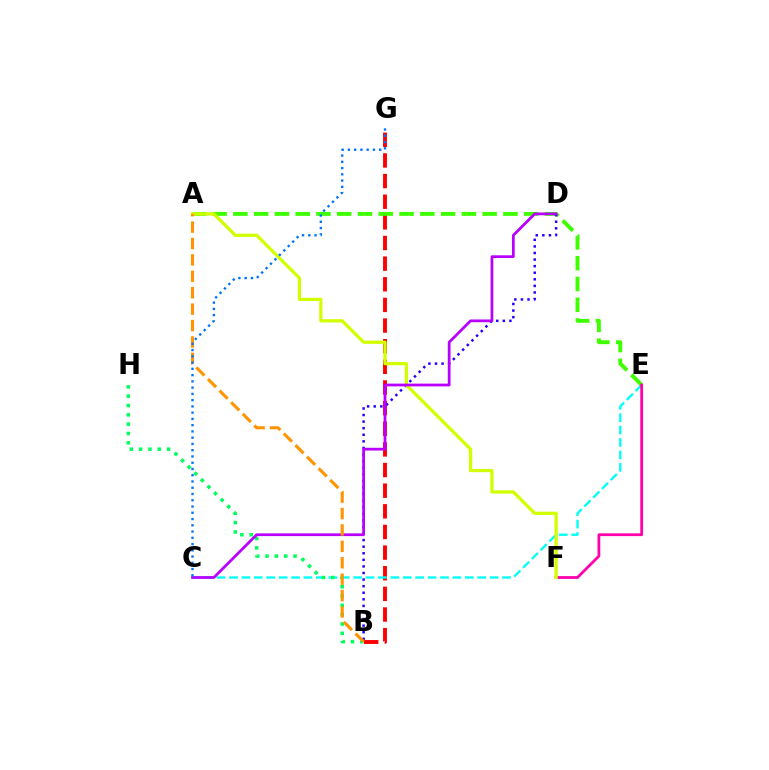{('B', 'G'): [{'color': '#ff0000', 'line_style': 'dashed', 'thickness': 2.8}], ('C', 'E'): [{'color': '#00fff6', 'line_style': 'dashed', 'thickness': 1.69}], ('A', 'E'): [{'color': '#3dff00', 'line_style': 'dashed', 'thickness': 2.82}], ('E', 'F'): [{'color': '#ff00ac', 'line_style': 'solid', 'thickness': 2.0}], ('B', 'H'): [{'color': '#00ff5c', 'line_style': 'dotted', 'thickness': 2.53}], ('B', 'D'): [{'color': '#2500ff', 'line_style': 'dotted', 'thickness': 1.79}], ('A', 'F'): [{'color': '#d1ff00', 'line_style': 'solid', 'thickness': 2.35}], ('C', 'D'): [{'color': '#b900ff', 'line_style': 'solid', 'thickness': 1.98}], ('A', 'B'): [{'color': '#ff9400', 'line_style': 'dashed', 'thickness': 2.23}], ('C', 'G'): [{'color': '#0074ff', 'line_style': 'dotted', 'thickness': 1.7}]}